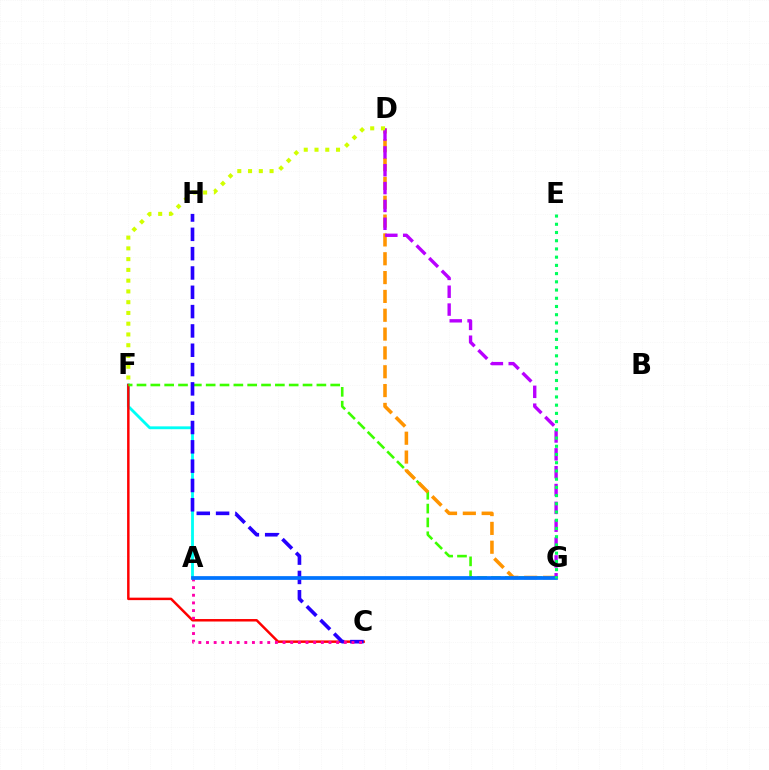{('A', 'F'): [{'color': '#00fff6', 'line_style': 'solid', 'thickness': 2.04}], ('C', 'F'): [{'color': '#ff0000', 'line_style': 'solid', 'thickness': 1.78}], ('F', 'G'): [{'color': '#3dff00', 'line_style': 'dashed', 'thickness': 1.88}], ('C', 'H'): [{'color': '#2500ff', 'line_style': 'dashed', 'thickness': 2.62}], ('D', 'G'): [{'color': '#ff9400', 'line_style': 'dashed', 'thickness': 2.56}, {'color': '#b900ff', 'line_style': 'dashed', 'thickness': 2.42}], ('D', 'F'): [{'color': '#d1ff00', 'line_style': 'dotted', 'thickness': 2.92}], ('A', 'C'): [{'color': '#ff00ac', 'line_style': 'dotted', 'thickness': 2.08}], ('A', 'G'): [{'color': '#0074ff', 'line_style': 'solid', 'thickness': 2.68}], ('E', 'G'): [{'color': '#00ff5c', 'line_style': 'dotted', 'thickness': 2.23}]}